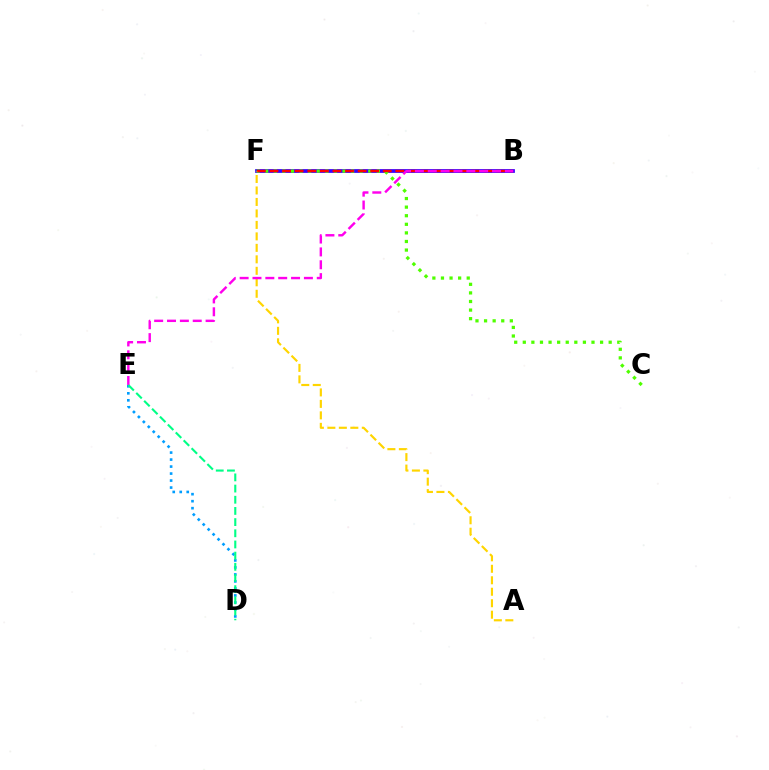{('B', 'F'): [{'color': '#3700ff', 'line_style': 'solid', 'thickness': 2.7}, {'color': '#ff0000', 'line_style': 'dashed', 'thickness': 1.71}], ('C', 'F'): [{'color': '#4fff00', 'line_style': 'dotted', 'thickness': 2.33}], ('A', 'F'): [{'color': '#ffd500', 'line_style': 'dashed', 'thickness': 1.56}], ('D', 'E'): [{'color': '#009eff', 'line_style': 'dotted', 'thickness': 1.9}, {'color': '#00ff86', 'line_style': 'dashed', 'thickness': 1.52}], ('B', 'E'): [{'color': '#ff00ed', 'line_style': 'dashed', 'thickness': 1.75}]}